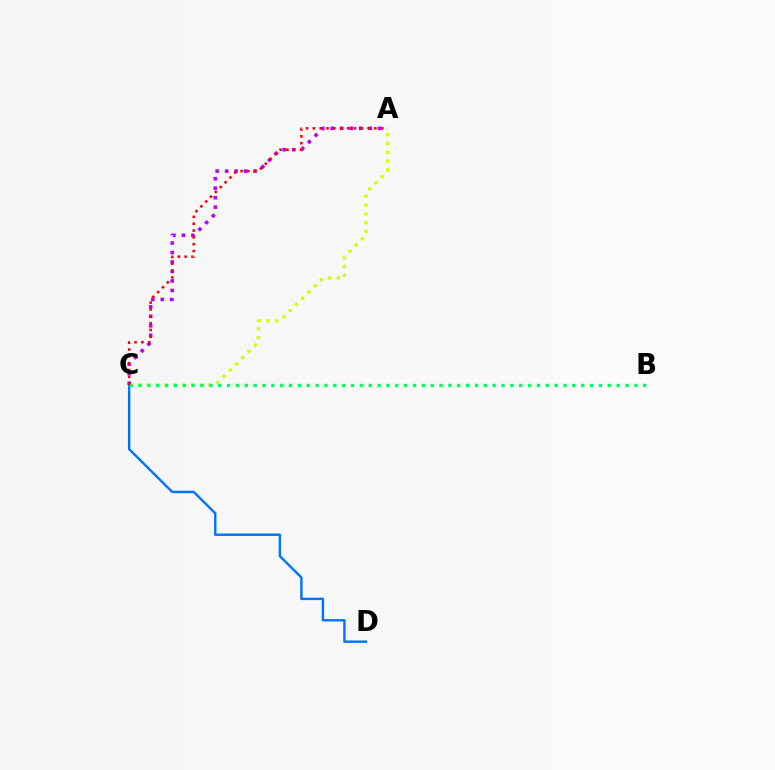{('A', 'C'): [{'color': '#d1ff00', 'line_style': 'dotted', 'thickness': 2.39}, {'color': '#b900ff', 'line_style': 'dotted', 'thickness': 2.58}, {'color': '#ff0000', 'line_style': 'dotted', 'thickness': 1.86}], ('C', 'D'): [{'color': '#0074ff', 'line_style': 'solid', 'thickness': 1.74}], ('B', 'C'): [{'color': '#00ff5c', 'line_style': 'dotted', 'thickness': 2.41}]}